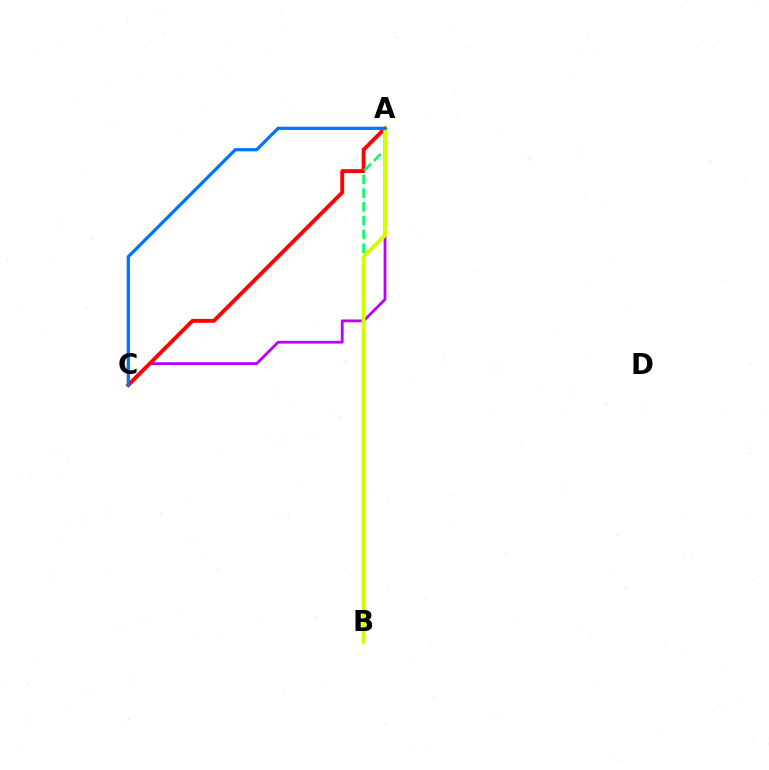{('A', 'C'): [{'color': '#b900ff', 'line_style': 'solid', 'thickness': 1.99}, {'color': '#ff0000', 'line_style': 'solid', 'thickness': 2.78}, {'color': '#0074ff', 'line_style': 'solid', 'thickness': 2.33}], ('A', 'B'): [{'color': '#00ff5c', 'line_style': 'dashed', 'thickness': 1.87}, {'color': '#d1ff00', 'line_style': 'solid', 'thickness': 2.8}]}